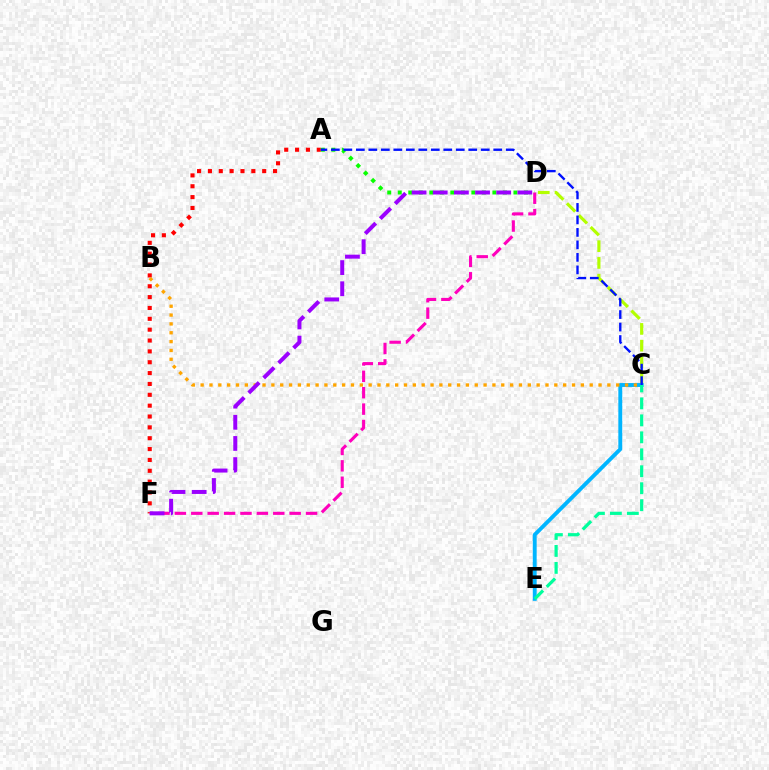{('A', 'F'): [{'color': '#ff0000', 'line_style': 'dotted', 'thickness': 2.95}], ('C', 'D'): [{'color': '#b3ff00', 'line_style': 'dashed', 'thickness': 2.27}], ('A', 'D'): [{'color': '#08ff00', 'line_style': 'dotted', 'thickness': 2.86}], ('C', 'E'): [{'color': '#00b5ff', 'line_style': 'solid', 'thickness': 2.79}, {'color': '#00ff9d', 'line_style': 'dashed', 'thickness': 2.3}], ('D', 'F'): [{'color': '#ff00bd', 'line_style': 'dashed', 'thickness': 2.23}, {'color': '#9b00ff', 'line_style': 'dashed', 'thickness': 2.87}], ('B', 'C'): [{'color': '#ffa500', 'line_style': 'dotted', 'thickness': 2.4}], ('A', 'C'): [{'color': '#0010ff', 'line_style': 'dashed', 'thickness': 1.7}]}